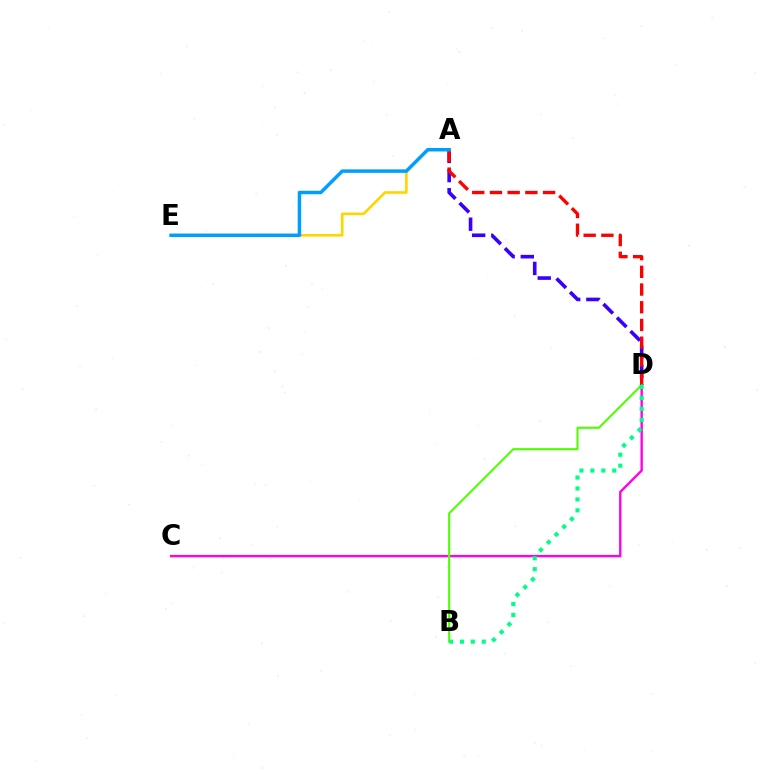{('A', 'E'): [{'color': '#ffd500', 'line_style': 'solid', 'thickness': 1.9}, {'color': '#009eff', 'line_style': 'solid', 'thickness': 2.5}], ('C', 'D'): [{'color': '#ff00ed', 'line_style': 'solid', 'thickness': 1.72}], ('A', 'D'): [{'color': '#3700ff', 'line_style': 'dashed', 'thickness': 2.6}, {'color': '#ff0000', 'line_style': 'dashed', 'thickness': 2.41}], ('B', 'D'): [{'color': '#4fff00', 'line_style': 'solid', 'thickness': 1.51}, {'color': '#00ff86', 'line_style': 'dotted', 'thickness': 2.97}]}